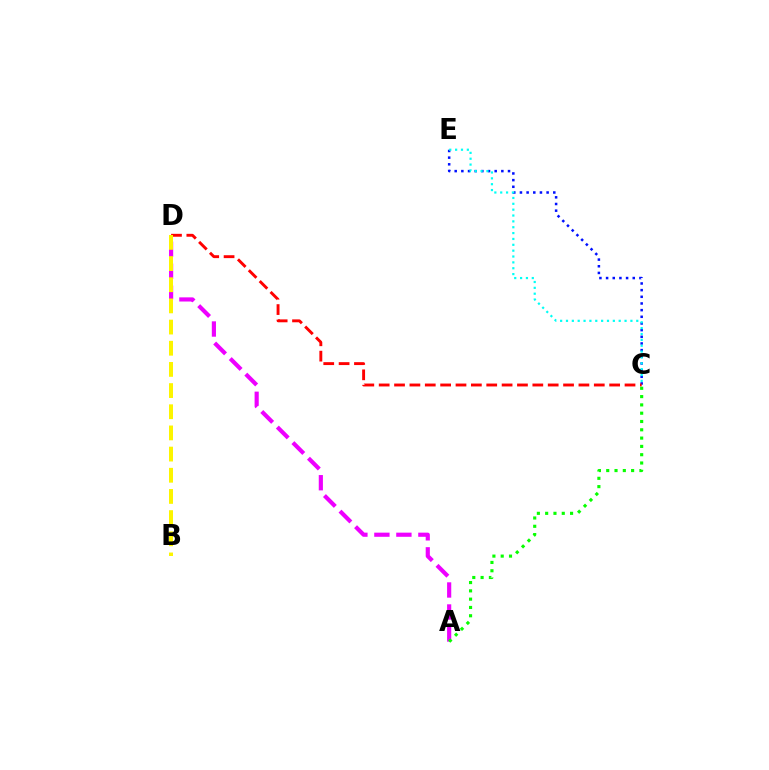{('A', 'D'): [{'color': '#ee00ff', 'line_style': 'dashed', 'thickness': 2.99}], ('C', 'E'): [{'color': '#0010ff', 'line_style': 'dotted', 'thickness': 1.81}, {'color': '#00fff6', 'line_style': 'dotted', 'thickness': 1.59}], ('C', 'D'): [{'color': '#ff0000', 'line_style': 'dashed', 'thickness': 2.09}], ('A', 'C'): [{'color': '#08ff00', 'line_style': 'dotted', 'thickness': 2.26}], ('B', 'D'): [{'color': '#fcf500', 'line_style': 'dashed', 'thickness': 2.88}]}